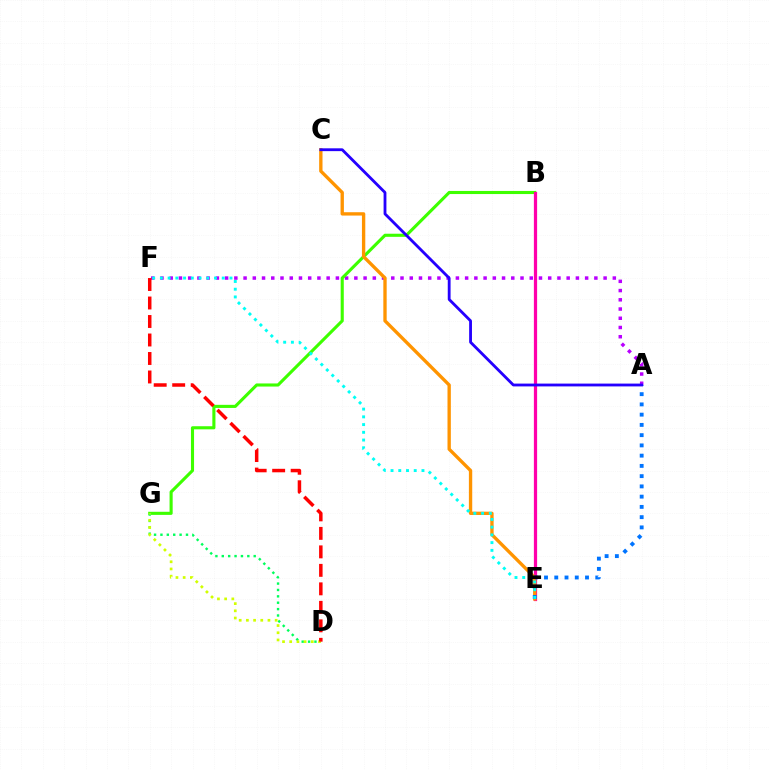{('A', 'F'): [{'color': '#b900ff', 'line_style': 'dotted', 'thickness': 2.51}], ('B', 'G'): [{'color': '#3dff00', 'line_style': 'solid', 'thickness': 2.23}], ('D', 'G'): [{'color': '#00ff5c', 'line_style': 'dotted', 'thickness': 1.73}, {'color': '#d1ff00', 'line_style': 'dotted', 'thickness': 1.95}], ('B', 'E'): [{'color': '#ff00ac', 'line_style': 'solid', 'thickness': 2.33}], ('C', 'E'): [{'color': '#ff9400', 'line_style': 'solid', 'thickness': 2.41}], ('D', 'F'): [{'color': '#ff0000', 'line_style': 'dashed', 'thickness': 2.51}], ('A', 'E'): [{'color': '#0074ff', 'line_style': 'dotted', 'thickness': 2.78}], ('E', 'F'): [{'color': '#00fff6', 'line_style': 'dotted', 'thickness': 2.1}], ('A', 'C'): [{'color': '#2500ff', 'line_style': 'solid', 'thickness': 2.03}]}